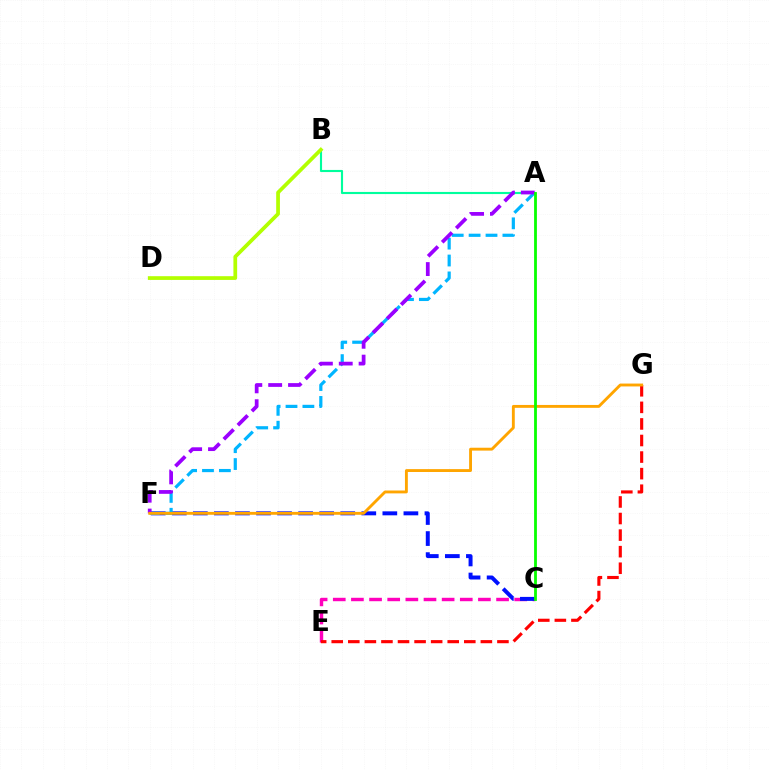{('C', 'E'): [{'color': '#ff00bd', 'line_style': 'dashed', 'thickness': 2.46}], ('C', 'F'): [{'color': '#0010ff', 'line_style': 'dashed', 'thickness': 2.86}], ('A', 'B'): [{'color': '#00ff9d', 'line_style': 'solid', 'thickness': 1.53}], ('A', 'F'): [{'color': '#00b5ff', 'line_style': 'dashed', 'thickness': 2.3}, {'color': '#9b00ff', 'line_style': 'dashed', 'thickness': 2.7}], ('E', 'G'): [{'color': '#ff0000', 'line_style': 'dashed', 'thickness': 2.25}], ('B', 'D'): [{'color': '#b3ff00', 'line_style': 'solid', 'thickness': 2.69}], ('F', 'G'): [{'color': '#ffa500', 'line_style': 'solid', 'thickness': 2.07}], ('A', 'C'): [{'color': '#08ff00', 'line_style': 'solid', 'thickness': 2.01}]}